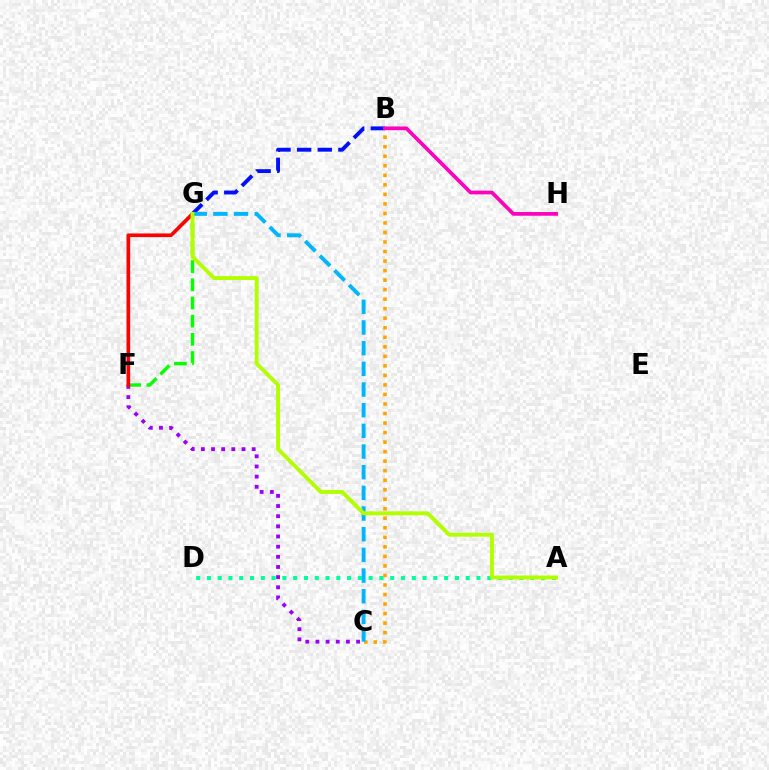{('B', 'G'): [{'color': '#0010ff', 'line_style': 'dashed', 'thickness': 2.8}], ('B', 'C'): [{'color': '#ffa500', 'line_style': 'dotted', 'thickness': 2.59}], ('A', 'D'): [{'color': '#00ff9d', 'line_style': 'dotted', 'thickness': 2.93}], ('F', 'G'): [{'color': '#08ff00', 'line_style': 'dashed', 'thickness': 2.47}, {'color': '#ff0000', 'line_style': 'solid', 'thickness': 2.63}], ('B', 'H'): [{'color': '#ff00bd', 'line_style': 'solid', 'thickness': 2.67}], ('C', 'F'): [{'color': '#9b00ff', 'line_style': 'dotted', 'thickness': 2.76}], ('C', 'G'): [{'color': '#00b5ff', 'line_style': 'dashed', 'thickness': 2.81}], ('A', 'G'): [{'color': '#b3ff00', 'line_style': 'solid', 'thickness': 2.83}]}